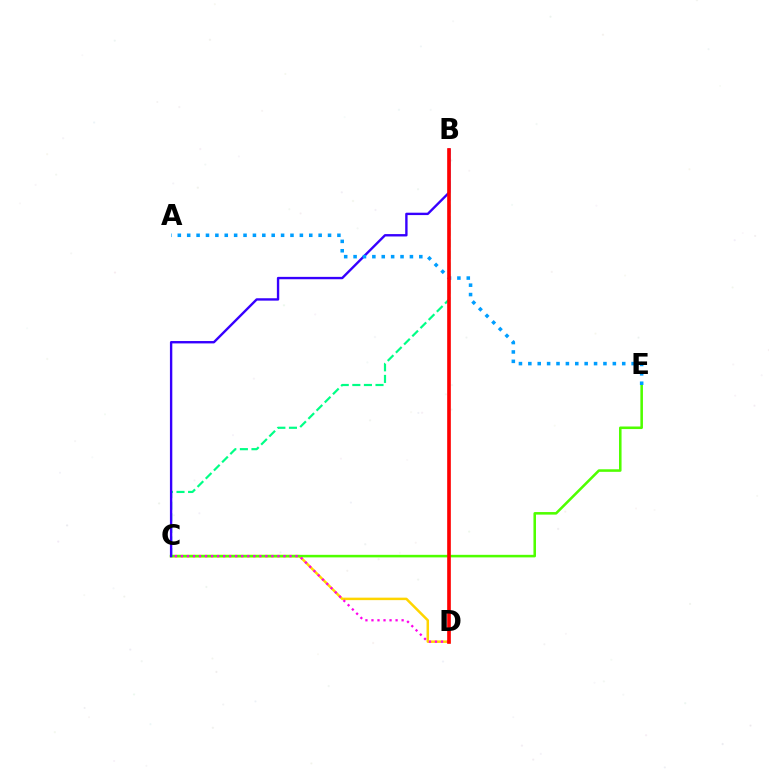{('C', 'D'): [{'color': '#ffd500', 'line_style': 'solid', 'thickness': 1.79}, {'color': '#ff00ed', 'line_style': 'dotted', 'thickness': 1.64}], ('B', 'C'): [{'color': '#00ff86', 'line_style': 'dashed', 'thickness': 1.57}, {'color': '#3700ff', 'line_style': 'solid', 'thickness': 1.71}], ('C', 'E'): [{'color': '#4fff00', 'line_style': 'solid', 'thickness': 1.84}], ('A', 'E'): [{'color': '#009eff', 'line_style': 'dotted', 'thickness': 2.55}], ('B', 'D'): [{'color': '#ff0000', 'line_style': 'solid', 'thickness': 2.63}]}